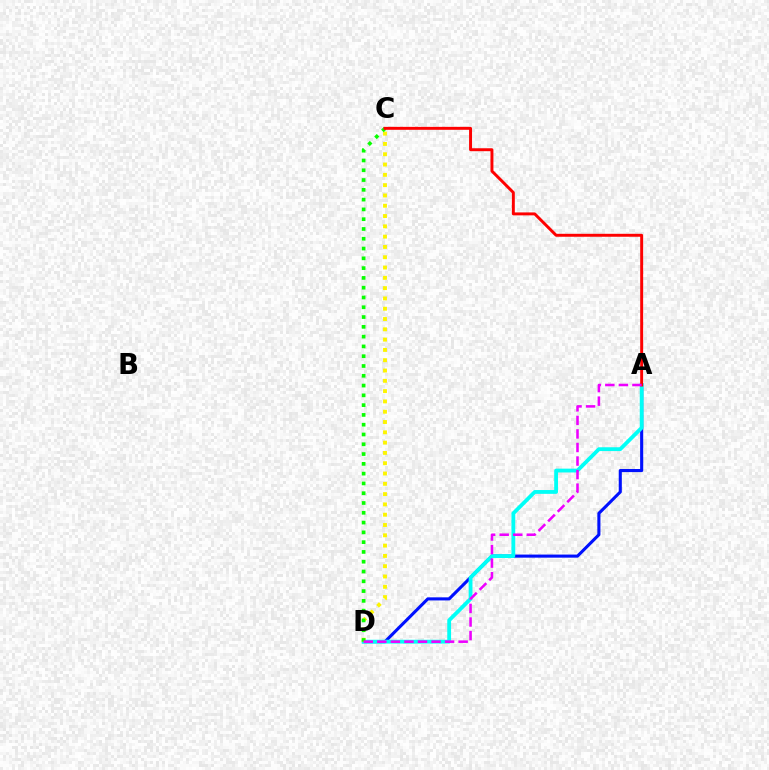{('A', 'D'): [{'color': '#0010ff', 'line_style': 'solid', 'thickness': 2.22}, {'color': '#00fff6', 'line_style': 'solid', 'thickness': 2.75}, {'color': '#ee00ff', 'line_style': 'dashed', 'thickness': 1.84}], ('C', 'D'): [{'color': '#fcf500', 'line_style': 'dotted', 'thickness': 2.8}, {'color': '#08ff00', 'line_style': 'dotted', 'thickness': 2.66}], ('A', 'C'): [{'color': '#ff0000', 'line_style': 'solid', 'thickness': 2.12}]}